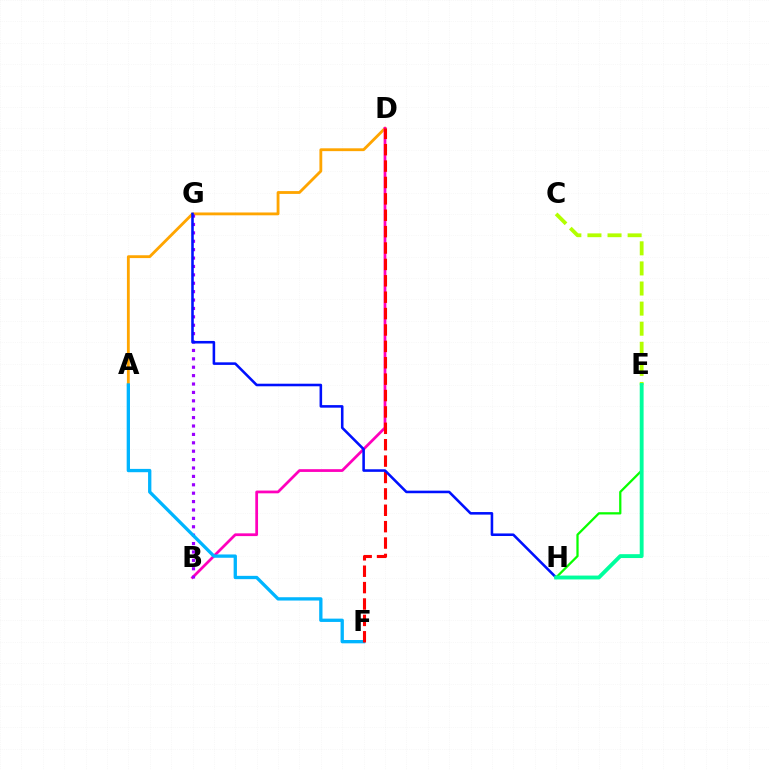{('A', 'D'): [{'color': '#ffa500', 'line_style': 'solid', 'thickness': 2.04}], ('B', 'D'): [{'color': '#ff00bd', 'line_style': 'solid', 'thickness': 1.98}], ('B', 'G'): [{'color': '#9b00ff', 'line_style': 'dotted', 'thickness': 2.28}], ('A', 'F'): [{'color': '#00b5ff', 'line_style': 'solid', 'thickness': 2.38}], ('C', 'E'): [{'color': '#b3ff00', 'line_style': 'dashed', 'thickness': 2.73}], ('E', 'H'): [{'color': '#08ff00', 'line_style': 'solid', 'thickness': 1.63}, {'color': '#00ff9d', 'line_style': 'solid', 'thickness': 2.79}], ('D', 'F'): [{'color': '#ff0000', 'line_style': 'dashed', 'thickness': 2.23}], ('G', 'H'): [{'color': '#0010ff', 'line_style': 'solid', 'thickness': 1.85}]}